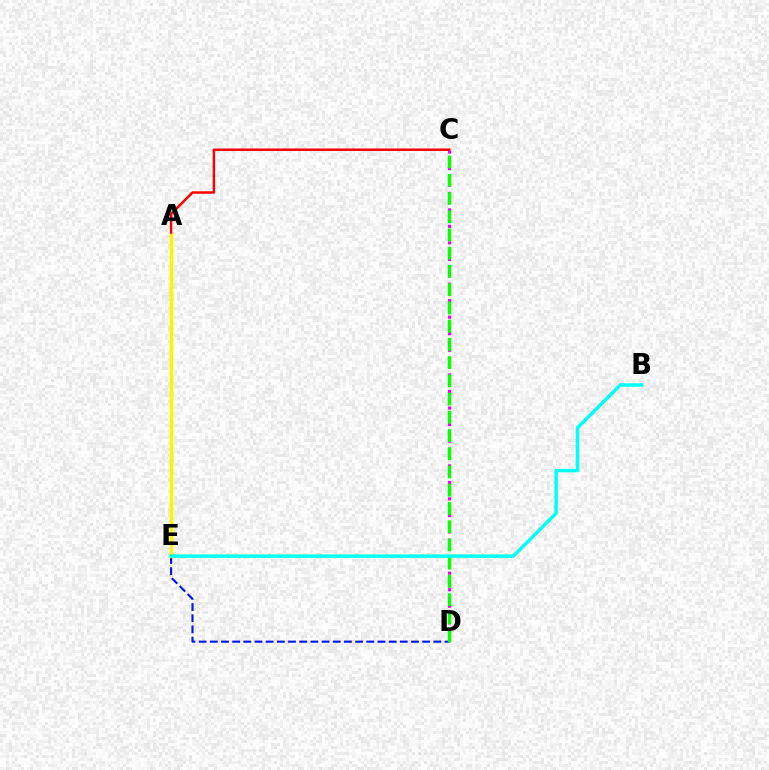{('D', 'E'): [{'color': '#0010ff', 'line_style': 'dashed', 'thickness': 1.52}], ('C', 'D'): [{'color': '#ee00ff', 'line_style': 'dotted', 'thickness': 2.24}, {'color': '#08ff00', 'line_style': 'dashed', 'thickness': 2.48}], ('A', 'C'): [{'color': '#ff0000', 'line_style': 'solid', 'thickness': 1.77}], ('A', 'E'): [{'color': '#fcf500', 'line_style': 'solid', 'thickness': 2.49}], ('B', 'E'): [{'color': '#00fff6', 'line_style': 'solid', 'thickness': 2.49}]}